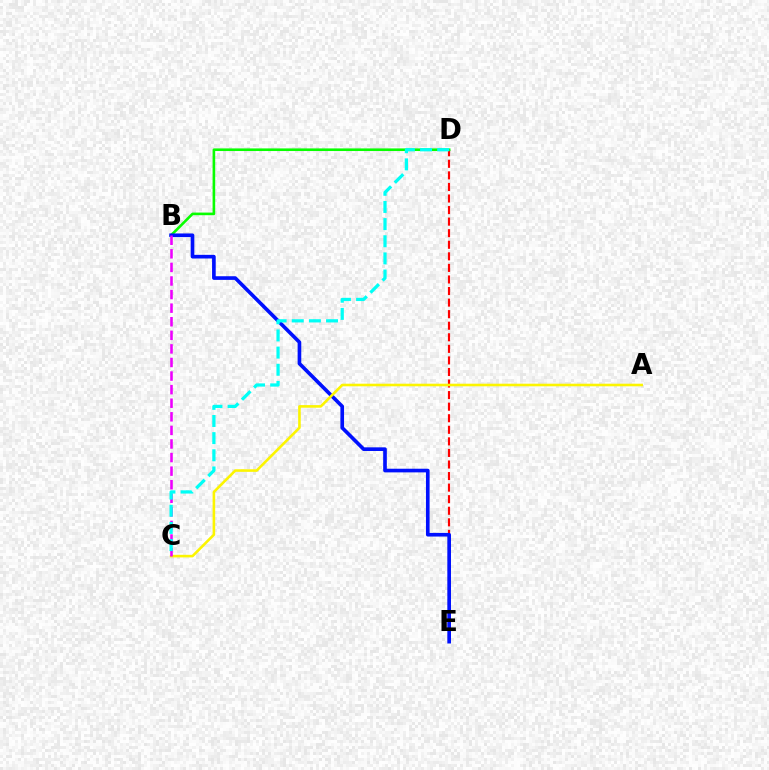{('D', 'E'): [{'color': '#ff0000', 'line_style': 'dashed', 'thickness': 1.57}], ('B', 'D'): [{'color': '#08ff00', 'line_style': 'solid', 'thickness': 1.89}], ('B', 'E'): [{'color': '#0010ff', 'line_style': 'solid', 'thickness': 2.63}], ('A', 'C'): [{'color': '#fcf500', 'line_style': 'solid', 'thickness': 1.87}], ('B', 'C'): [{'color': '#ee00ff', 'line_style': 'dashed', 'thickness': 1.85}], ('C', 'D'): [{'color': '#00fff6', 'line_style': 'dashed', 'thickness': 2.33}]}